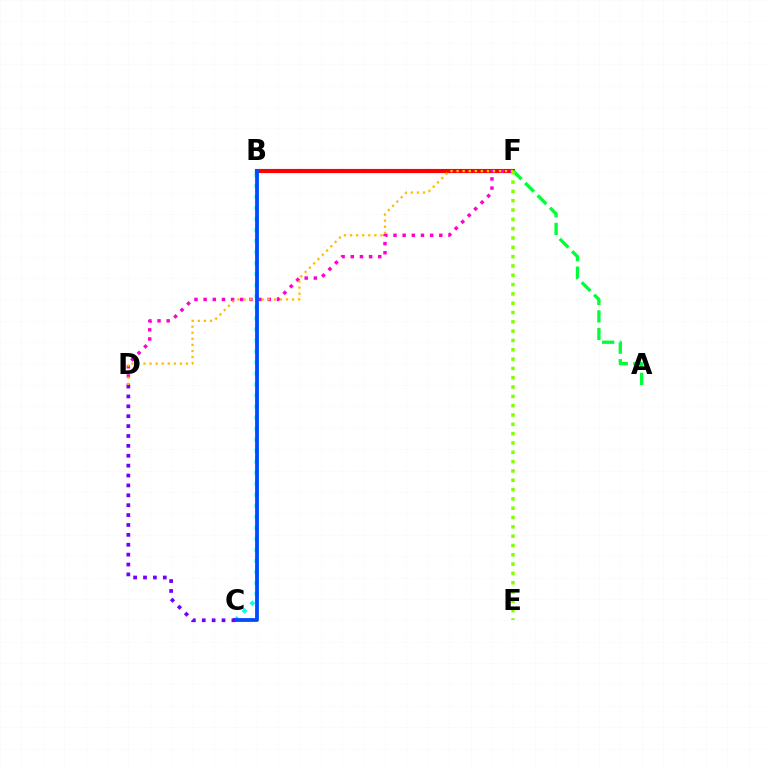{('B', 'F'): [{'color': '#ff0000', 'line_style': 'solid', 'thickness': 2.97}], ('D', 'F'): [{'color': '#ff00cf', 'line_style': 'dotted', 'thickness': 2.49}, {'color': '#ffbd00', 'line_style': 'dotted', 'thickness': 1.65}], ('A', 'F'): [{'color': '#00ff39', 'line_style': 'dashed', 'thickness': 2.38}], ('B', 'C'): [{'color': '#00fff6', 'line_style': 'dotted', 'thickness': 3.0}, {'color': '#004bff', 'line_style': 'solid', 'thickness': 2.73}], ('E', 'F'): [{'color': '#84ff00', 'line_style': 'dotted', 'thickness': 2.53}], ('C', 'D'): [{'color': '#7200ff', 'line_style': 'dotted', 'thickness': 2.69}]}